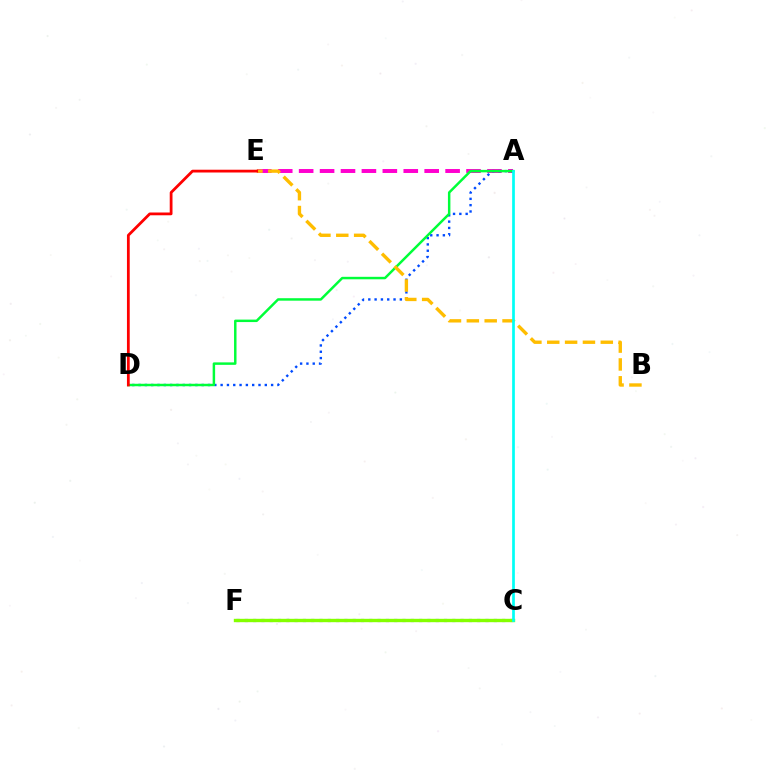{('A', 'E'): [{'color': '#ff00cf', 'line_style': 'dashed', 'thickness': 2.84}], ('C', 'F'): [{'color': '#7200ff', 'line_style': 'dotted', 'thickness': 2.26}, {'color': '#84ff00', 'line_style': 'solid', 'thickness': 2.43}], ('A', 'D'): [{'color': '#004bff', 'line_style': 'dotted', 'thickness': 1.71}, {'color': '#00ff39', 'line_style': 'solid', 'thickness': 1.78}], ('B', 'E'): [{'color': '#ffbd00', 'line_style': 'dashed', 'thickness': 2.43}], ('A', 'C'): [{'color': '#00fff6', 'line_style': 'solid', 'thickness': 1.95}], ('D', 'E'): [{'color': '#ff0000', 'line_style': 'solid', 'thickness': 2.0}]}